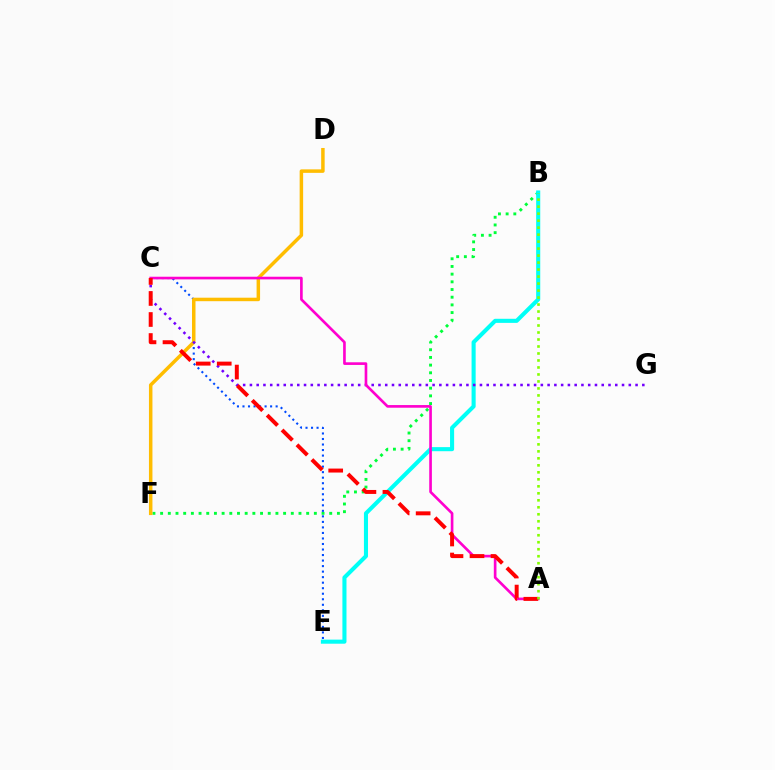{('B', 'F'): [{'color': '#00ff39', 'line_style': 'dotted', 'thickness': 2.09}], ('C', 'E'): [{'color': '#004bff', 'line_style': 'dotted', 'thickness': 1.5}], ('B', 'E'): [{'color': '#00fff6', 'line_style': 'solid', 'thickness': 2.94}], ('D', 'F'): [{'color': '#ffbd00', 'line_style': 'solid', 'thickness': 2.51}], ('C', 'G'): [{'color': '#7200ff', 'line_style': 'dotted', 'thickness': 1.84}], ('A', 'C'): [{'color': '#ff00cf', 'line_style': 'solid', 'thickness': 1.91}, {'color': '#ff0000', 'line_style': 'dashed', 'thickness': 2.86}], ('A', 'B'): [{'color': '#84ff00', 'line_style': 'dotted', 'thickness': 1.9}]}